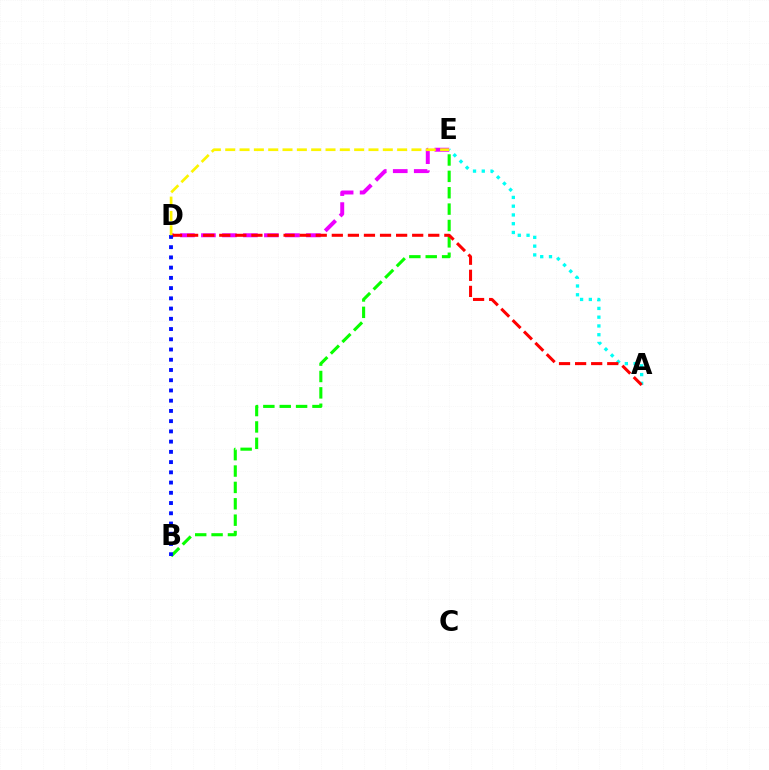{('A', 'E'): [{'color': '#00fff6', 'line_style': 'dotted', 'thickness': 2.38}], ('B', 'E'): [{'color': '#08ff00', 'line_style': 'dashed', 'thickness': 2.22}], ('D', 'E'): [{'color': '#ee00ff', 'line_style': 'dashed', 'thickness': 2.85}, {'color': '#fcf500', 'line_style': 'dashed', 'thickness': 1.95}], ('A', 'D'): [{'color': '#ff0000', 'line_style': 'dashed', 'thickness': 2.18}], ('B', 'D'): [{'color': '#0010ff', 'line_style': 'dotted', 'thickness': 2.78}]}